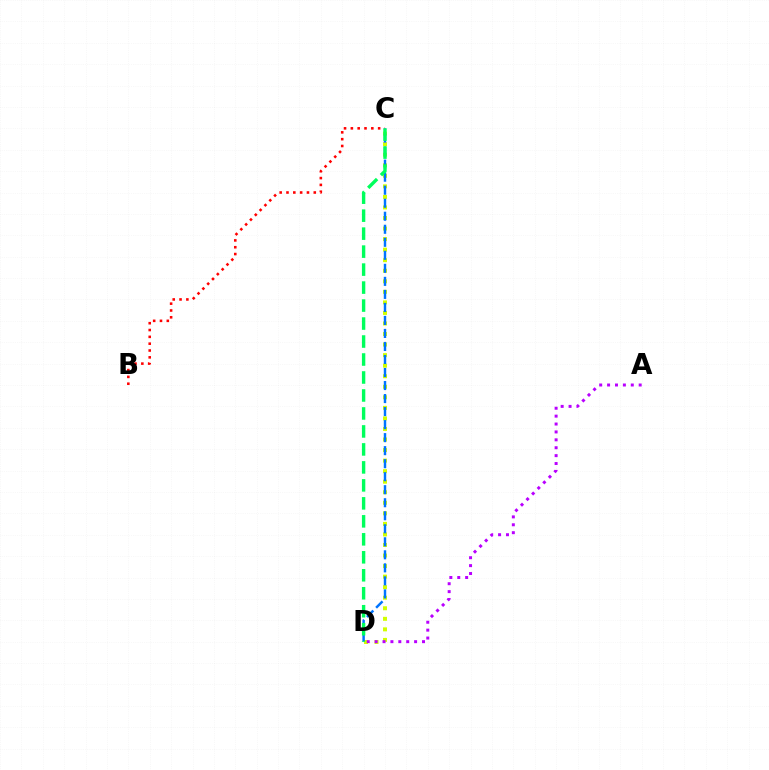{('C', 'D'): [{'color': '#d1ff00', 'line_style': 'dotted', 'thickness': 2.87}, {'color': '#0074ff', 'line_style': 'dashed', 'thickness': 1.77}, {'color': '#00ff5c', 'line_style': 'dashed', 'thickness': 2.44}], ('A', 'D'): [{'color': '#b900ff', 'line_style': 'dotted', 'thickness': 2.15}], ('B', 'C'): [{'color': '#ff0000', 'line_style': 'dotted', 'thickness': 1.85}]}